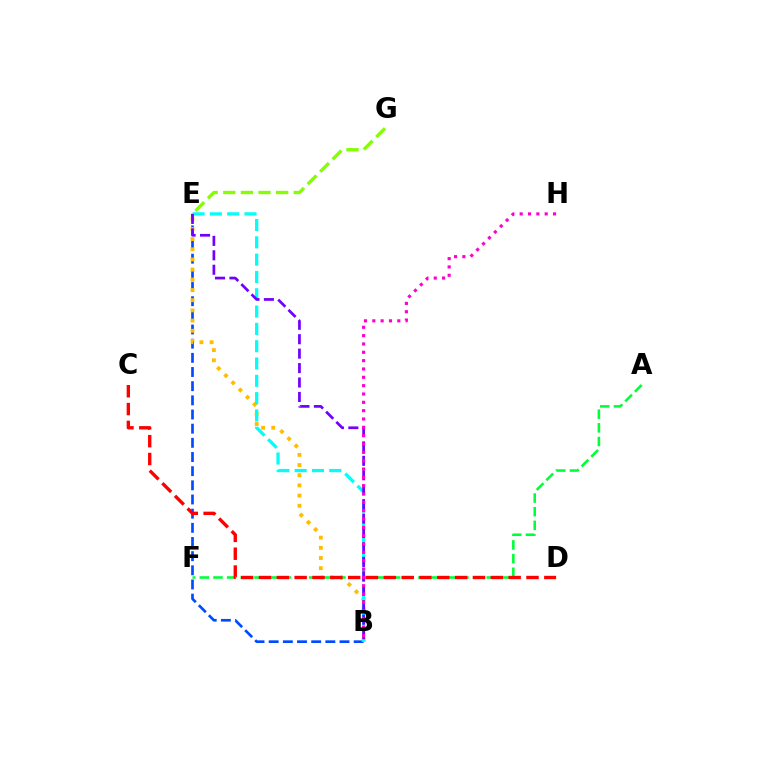{('B', 'E'): [{'color': '#004bff', 'line_style': 'dashed', 'thickness': 1.92}, {'color': '#ffbd00', 'line_style': 'dotted', 'thickness': 2.77}, {'color': '#00fff6', 'line_style': 'dashed', 'thickness': 2.35}, {'color': '#7200ff', 'line_style': 'dashed', 'thickness': 1.96}], ('A', 'F'): [{'color': '#00ff39', 'line_style': 'dashed', 'thickness': 1.86}], ('B', 'H'): [{'color': '#ff00cf', 'line_style': 'dotted', 'thickness': 2.26}], ('E', 'G'): [{'color': '#84ff00', 'line_style': 'dashed', 'thickness': 2.39}], ('C', 'D'): [{'color': '#ff0000', 'line_style': 'dashed', 'thickness': 2.42}]}